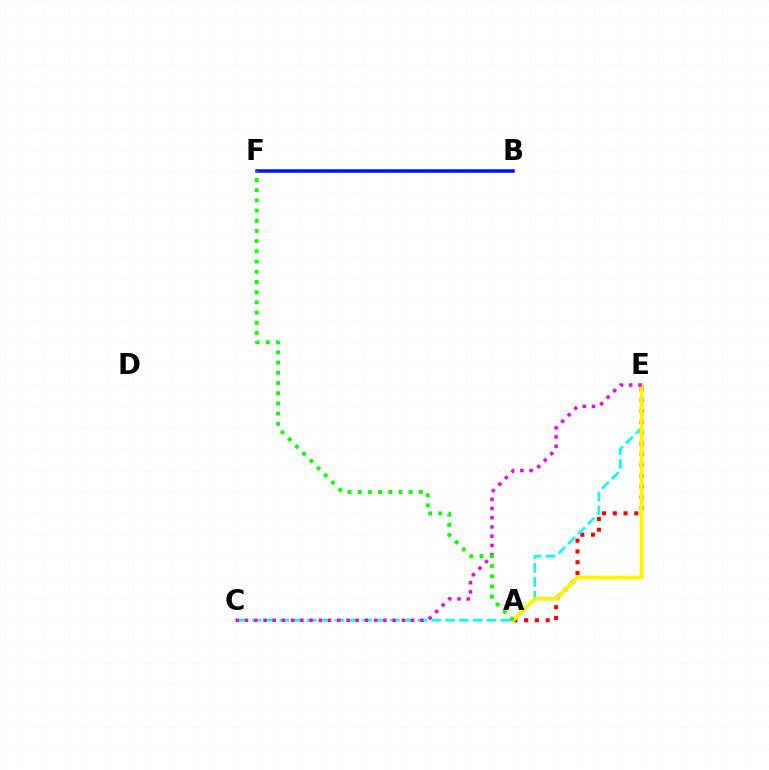{('A', 'E'): [{'color': '#ff0000', 'line_style': 'dotted', 'thickness': 2.93}, {'color': '#fcf500', 'line_style': 'solid', 'thickness': 2.73}], ('C', 'E'): [{'color': '#00fff6', 'line_style': 'dashed', 'thickness': 1.88}, {'color': '#ee00ff', 'line_style': 'dotted', 'thickness': 2.51}], ('B', 'F'): [{'color': '#0010ff', 'line_style': 'solid', 'thickness': 2.54}], ('A', 'F'): [{'color': '#08ff00', 'line_style': 'dotted', 'thickness': 2.77}]}